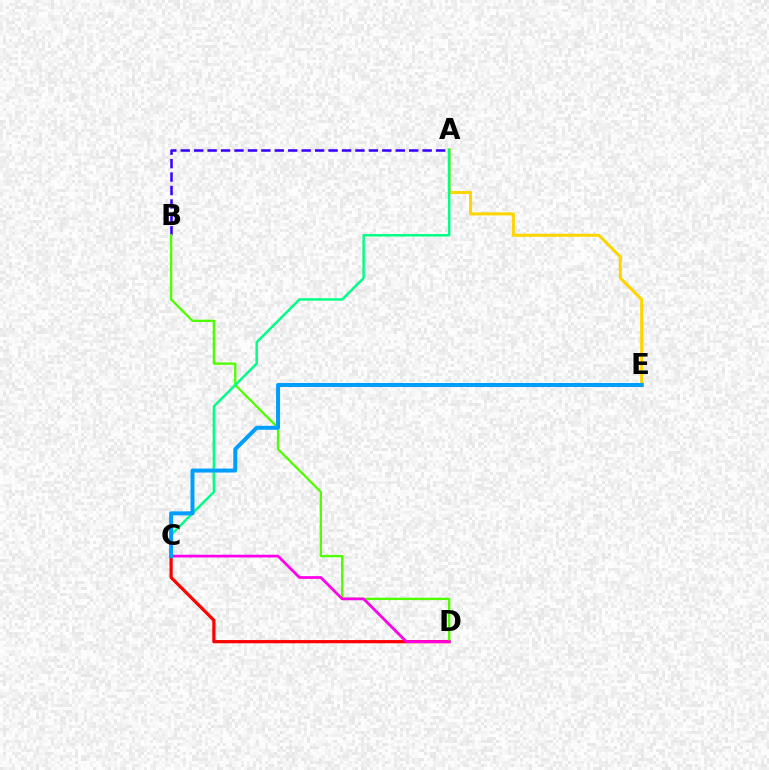{('C', 'D'): [{'color': '#ff0000', 'line_style': 'solid', 'thickness': 2.31}, {'color': '#ff00ed', 'line_style': 'solid', 'thickness': 1.97}], ('A', 'B'): [{'color': '#3700ff', 'line_style': 'dashed', 'thickness': 1.83}], ('B', 'D'): [{'color': '#4fff00', 'line_style': 'solid', 'thickness': 1.69}], ('A', 'E'): [{'color': '#ffd500', 'line_style': 'solid', 'thickness': 2.19}], ('A', 'C'): [{'color': '#00ff86', 'line_style': 'solid', 'thickness': 1.79}], ('C', 'E'): [{'color': '#009eff', 'line_style': 'solid', 'thickness': 2.87}]}